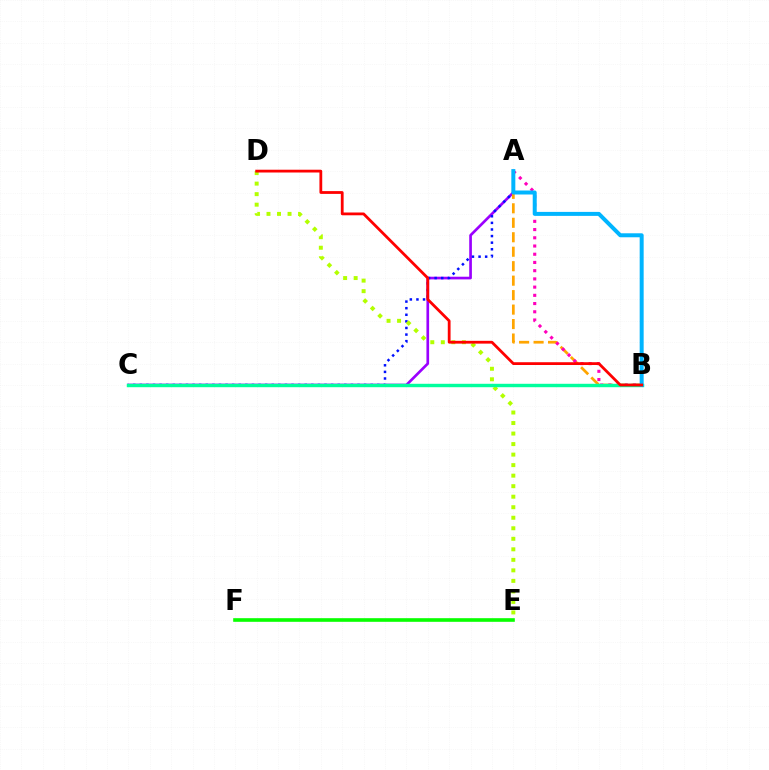{('A', 'C'): [{'color': '#9b00ff', 'line_style': 'solid', 'thickness': 1.93}, {'color': '#0010ff', 'line_style': 'dotted', 'thickness': 1.79}], ('A', 'B'): [{'color': '#ffa500', 'line_style': 'dashed', 'thickness': 1.97}, {'color': '#ff00bd', 'line_style': 'dotted', 'thickness': 2.23}, {'color': '#00b5ff', 'line_style': 'solid', 'thickness': 2.87}], ('D', 'E'): [{'color': '#b3ff00', 'line_style': 'dotted', 'thickness': 2.86}], ('B', 'C'): [{'color': '#00ff9d', 'line_style': 'solid', 'thickness': 2.46}], ('E', 'F'): [{'color': '#08ff00', 'line_style': 'solid', 'thickness': 2.61}], ('B', 'D'): [{'color': '#ff0000', 'line_style': 'solid', 'thickness': 2.01}]}